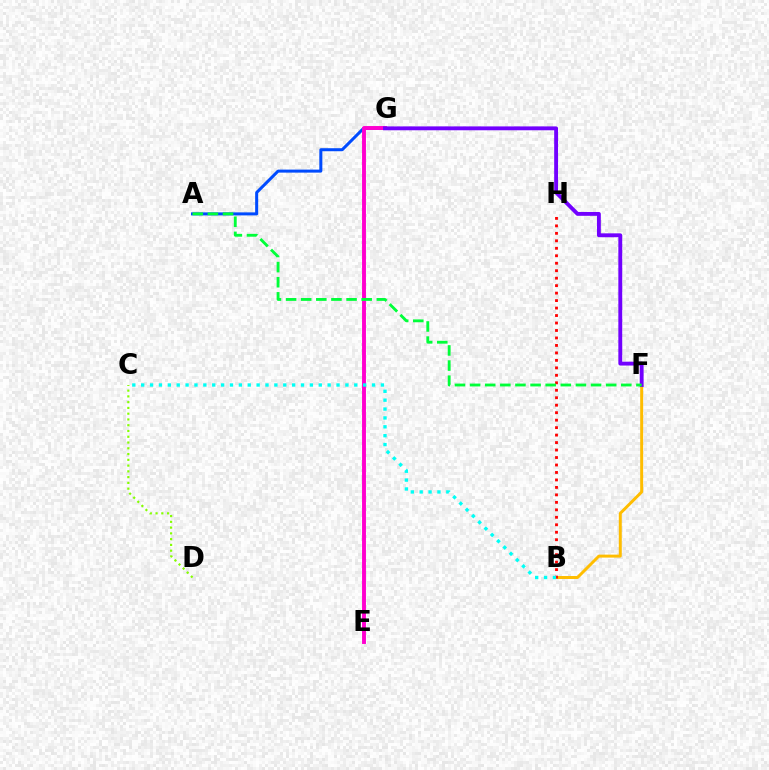{('C', 'D'): [{'color': '#84ff00', 'line_style': 'dotted', 'thickness': 1.57}], ('B', 'F'): [{'color': '#ffbd00', 'line_style': 'solid', 'thickness': 2.14}], ('A', 'G'): [{'color': '#004bff', 'line_style': 'solid', 'thickness': 2.17}], ('E', 'G'): [{'color': '#ff00cf', 'line_style': 'solid', 'thickness': 2.81}], ('F', 'G'): [{'color': '#7200ff', 'line_style': 'solid', 'thickness': 2.78}], ('B', 'H'): [{'color': '#ff0000', 'line_style': 'dotted', 'thickness': 2.03}], ('B', 'C'): [{'color': '#00fff6', 'line_style': 'dotted', 'thickness': 2.41}], ('A', 'F'): [{'color': '#00ff39', 'line_style': 'dashed', 'thickness': 2.05}]}